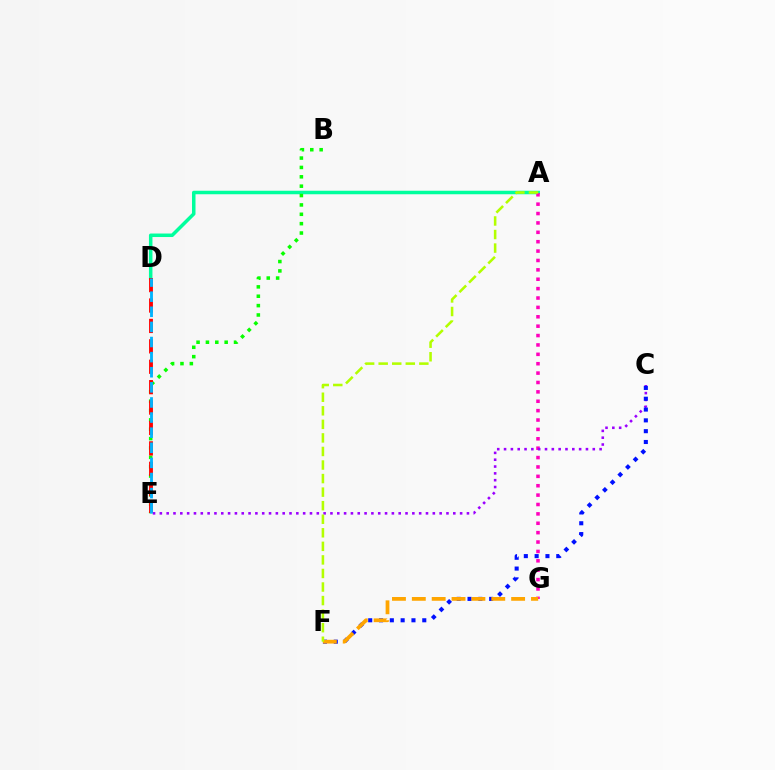{('A', 'D'): [{'color': '#00ff9d', 'line_style': 'solid', 'thickness': 2.52}], ('A', 'G'): [{'color': '#ff00bd', 'line_style': 'dotted', 'thickness': 2.55}], ('C', 'E'): [{'color': '#9b00ff', 'line_style': 'dotted', 'thickness': 1.85}], ('B', 'E'): [{'color': '#08ff00', 'line_style': 'dotted', 'thickness': 2.55}], ('C', 'F'): [{'color': '#0010ff', 'line_style': 'dotted', 'thickness': 2.94}], ('D', 'E'): [{'color': '#ff0000', 'line_style': 'dashed', 'thickness': 2.77}, {'color': '#00b5ff', 'line_style': 'dashed', 'thickness': 2.05}], ('F', 'G'): [{'color': '#ffa500', 'line_style': 'dashed', 'thickness': 2.7}], ('A', 'F'): [{'color': '#b3ff00', 'line_style': 'dashed', 'thickness': 1.84}]}